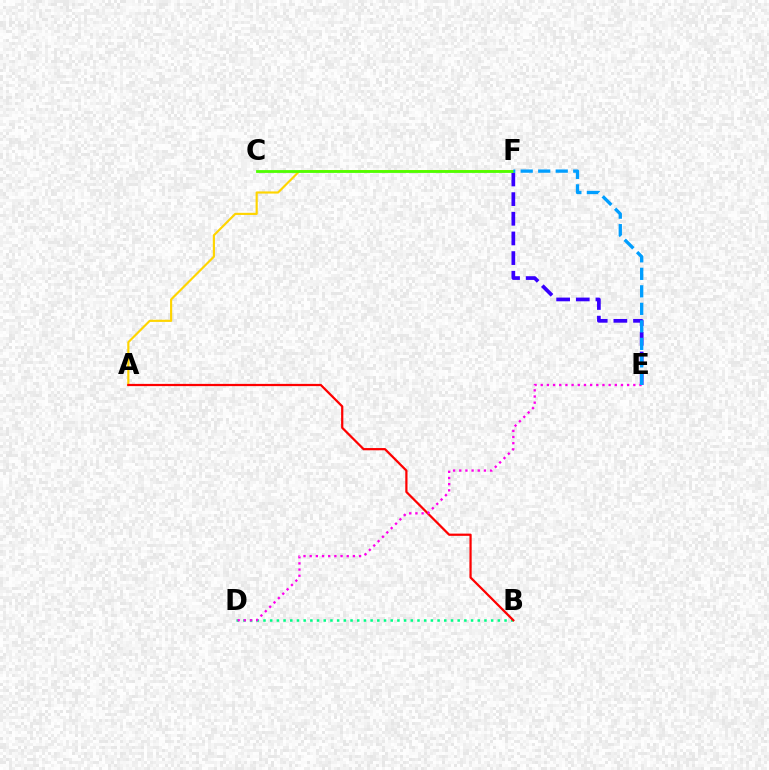{('B', 'D'): [{'color': '#00ff86', 'line_style': 'dotted', 'thickness': 1.82}], ('E', 'F'): [{'color': '#3700ff', 'line_style': 'dashed', 'thickness': 2.67}, {'color': '#009eff', 'line_style': 'dashed', 'thickness': 2.38}], ('A', 'F'): [{'color': '#ffd500', 'line_style': 'solid', 'thickness': 1.55}], ('A', 'B'): [{'color': '#ff0000', 'line_style': 'solid', 'thickness': 1.6}], ('D', 'E'): [{'color': '#ff00ed', 'line_style': 'dotted', 'thickness': 1.68}], ('C', 'F'): [{'color': '#4fff00', 'line_style': 'solid', 'thickness': 2.02}]}